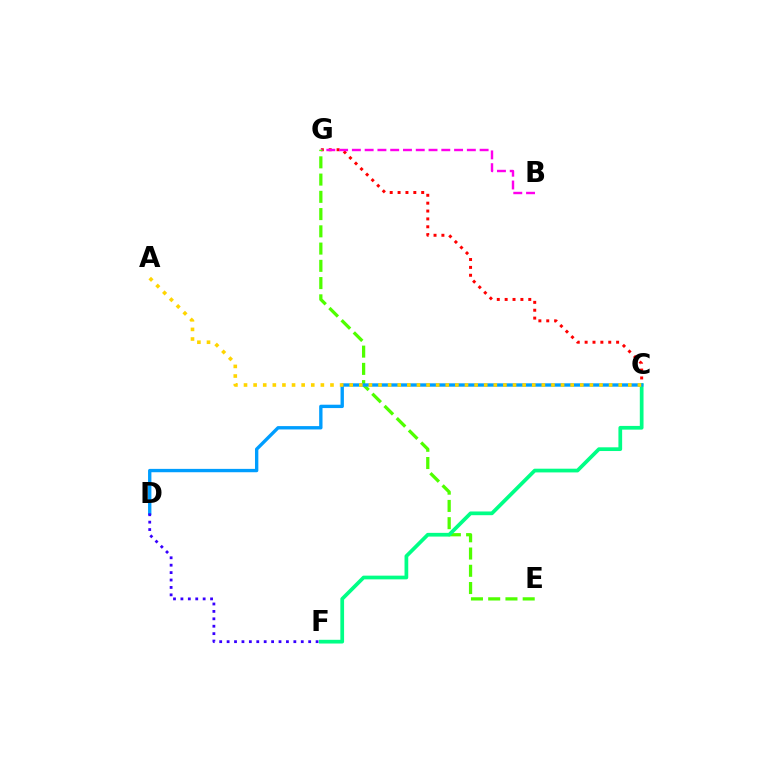{('C', 'G'): [{'color': '#ff0000', 'line_style': 'dotted', 'thickness': 2.14}], ('B', 'G'): [{'color': '#ff00ed', 'line_style': 'dashed', 'thickness': 1.74}], ('E', 'G'): [{'color': '#4fff00', 'line_style': 'dashed', 'thickness': 2.34}], ('C', 'F'): [{'color': '#00ff86', 'line_style': 'solid', 'thickness': 2.68}], ('C', 'D'): [{'color': '#009eff', 'line_style': 'solid', 'thickness': 2.42}], ('A', 'C'): [{'color': '#ffd500', 'line_style': 'dotted', 'thickness': 2.61}], ('D', 'F'): [{'color': '#3700ff', 'line_style': 'dotted', 'thickness': 2.01}]}